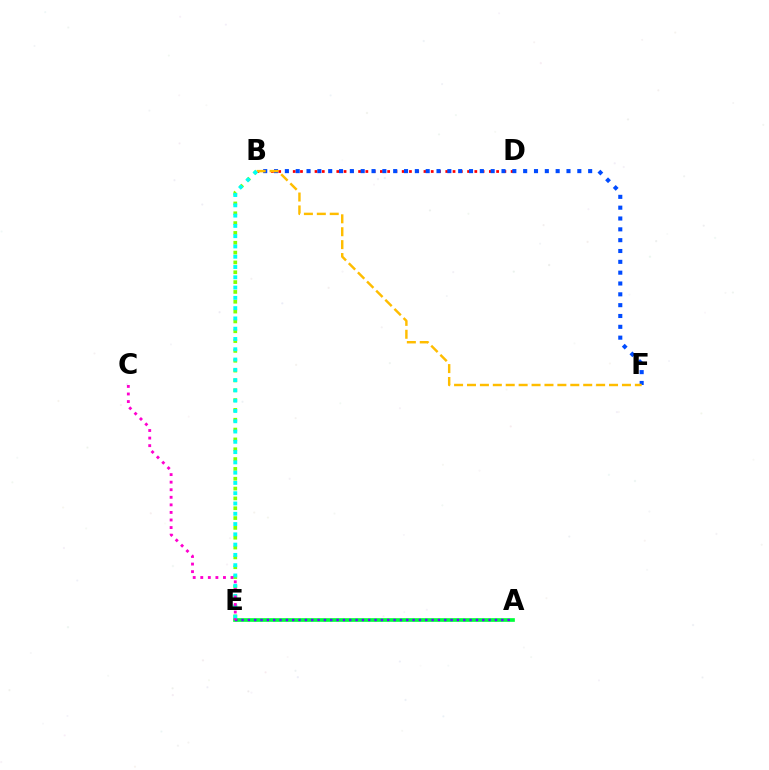{('B', 'D'): [{'color': '#ff0000', 'line_style': 'dotted', 'thickness': 1.97}], ('B', 'E'): [{'color': '#84ff00', 'line_style': 'dotted', 'thickness': 2.67}, {'color': '#00fff6', 'line_style': 'dotted', 'thickness': 2.79}], ('B', 'F'): [{'color': '#004bff', 'line_style': 'dotted', 'thickness': 2.94}, {'color': '#ffbd00', 'line_style': 'dashed', 'thickness': 1.75}], ('A', 'E'): [{'color': '#00ff39', 'line_style': 'solid', 'thickness': 2.65}, {'color': '#7200ff', 'line_style': 'dotted', 'thickness': 1.72}], ('C', 'E'): [{'color': '#ff00cf', 'line_style': 'dotted', 'thickness': 2.06}]}